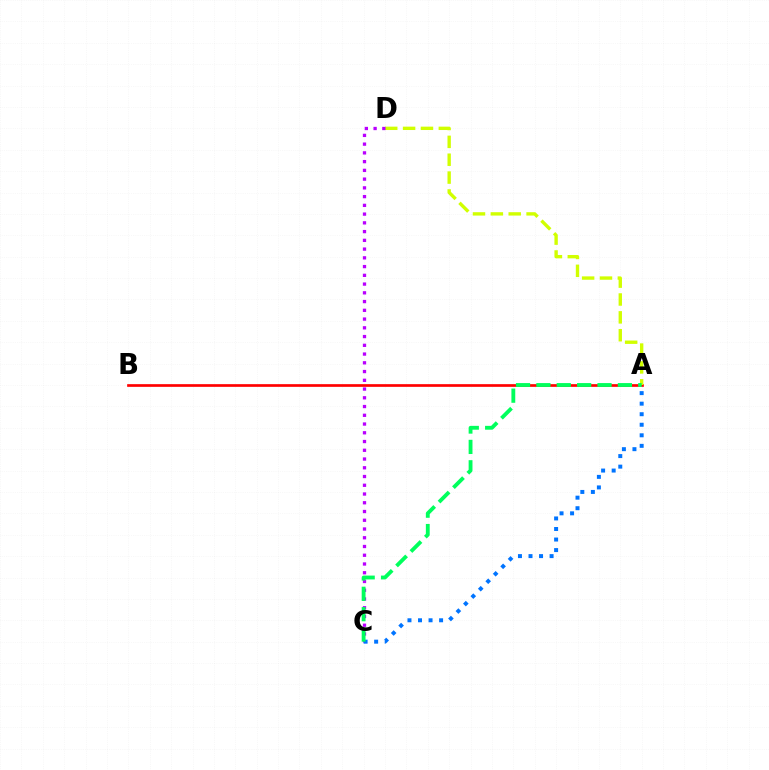{('A', 'B'): [{'color': '#ff0000', 'line_style': 'solid', 'thickness': 1.94}], ('A', 'D'): [{'color': '#d1ff00', 'line_style': 'dashed', 'thickness': 2.43}], ('C', 'D'): [{'color': '#b900ff', 'line_style': 'dotted', 'thickness': 2.38}], ('A', 'C'): [{'color': '#0074ff', 'line_style': 'dotted', 'thickness': 2.86}, {'color': '#00ff5c', 'line_style': 'dashed', 'thickness': 2.77}]}